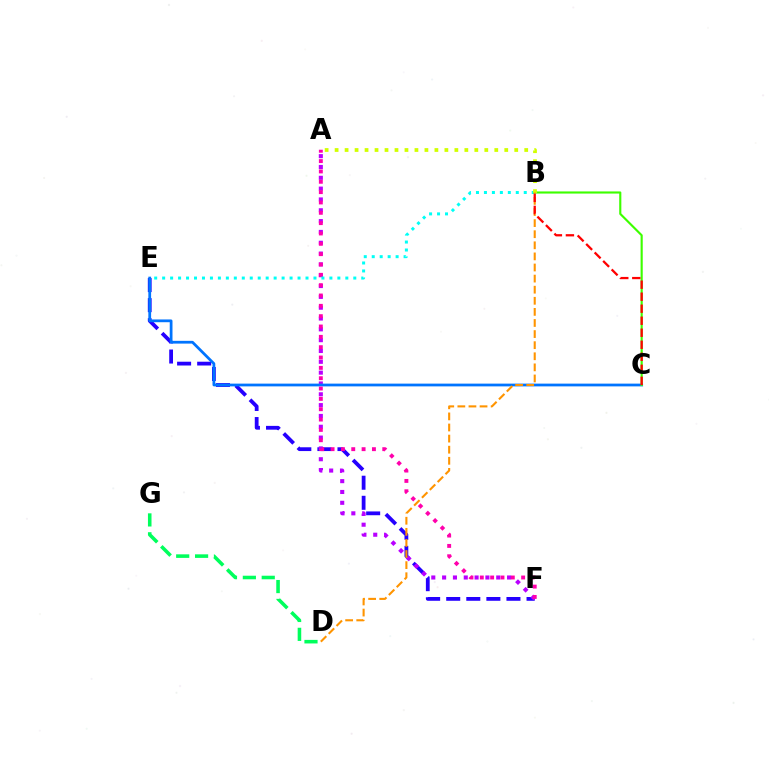{('D', 'G'): [{'color': '#00ff5c', 'line_style': 'dashed', 'thickness': 2.56}], ('E', 'F'): [{'color': '#2500ff', 'line_style': 'dashed', 'thickness': 2.73}], ('A', 'F'): [{'color': '#b900ff', 'line_style': 'dotted', 'thickness': 2.94}, {'color': '#ff00ac', 'line_style': 'dotted', 'thickness': 2.81}], ('C', 'E'): [{'color': '#0074ff', 'line_style': 'solid', 'thickness': 1.99}], ('B', 'E'): [{'color': '#00fff6', 'line_style': 'dotted', 'thickness': 2.16}], ('B', 'C'): [{'color': '#3dff00', 'line_style': 'solid', 'thickness': 1.54}, {'color': '#ff0000', 'line_style': 'dashed', 'thickness': 1.63}], ('A', 'B'): [{'color': '#d1ff00', 'line_style': 'dotted', 'thickness': 2.71}], ('B', 'D'): [{'color': '#ff9400', 'line_style': 'dashed', 'thickness': 1.51}]}